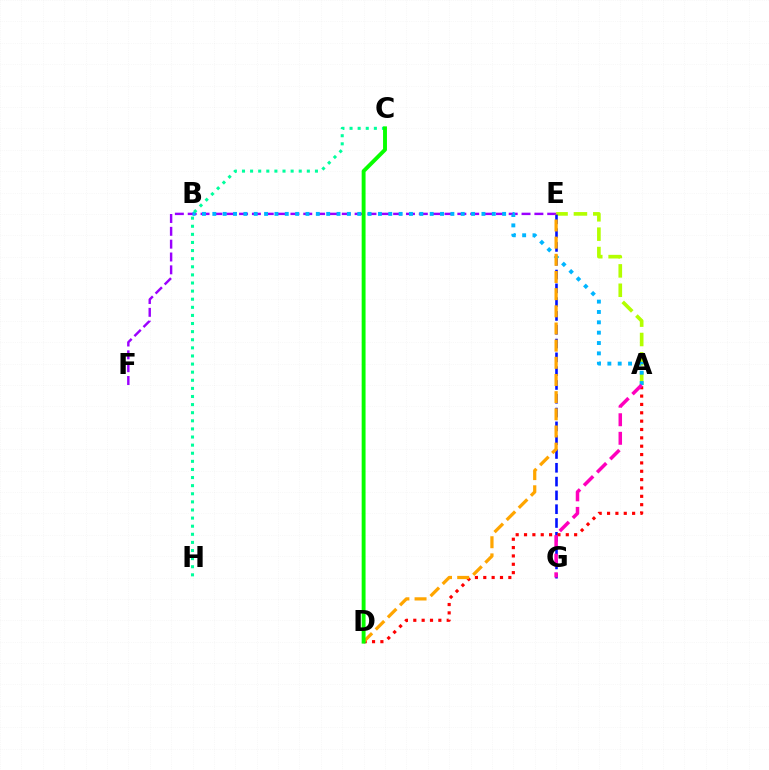{('A', 'E'): [{'color': '#b3ff00', 'line_style': 'dashed', 'thickness': 2.63}], ('E', 'G'): [{'color': '#0010ff', 'line_style': 'dashed', 'thickness': 1.88}], ('A', 'D'): [{'color': '#ff0000', 'line_style': 'dotted', 'thickness': 2.27}], ('E', 'F'): [{'color': '#9b00ff', 'line_style': 'dashed', 'thickness': 1.74}], ('A', 'B'): [{'color': '#00b5ff', 'line_style': 'dotted', 'thickness': 2.81}], ('A', 'G'): [{'color': '#ff00bd', 'line_style': 'dashed', 'thickness': 2.52}], ('D', 'E'): [{'color': '#ffa500', 'line_style': 'dashed', 'thickness': 2.33}], ('C', 'H'): [{'color': '#00ff9d', 'line_style': 'dotted', 'thickness': 2.2}], ('C', 'D'): [{'color': '#08ff00', 'line_style': 'solid', 'thickness': 2.8}]}